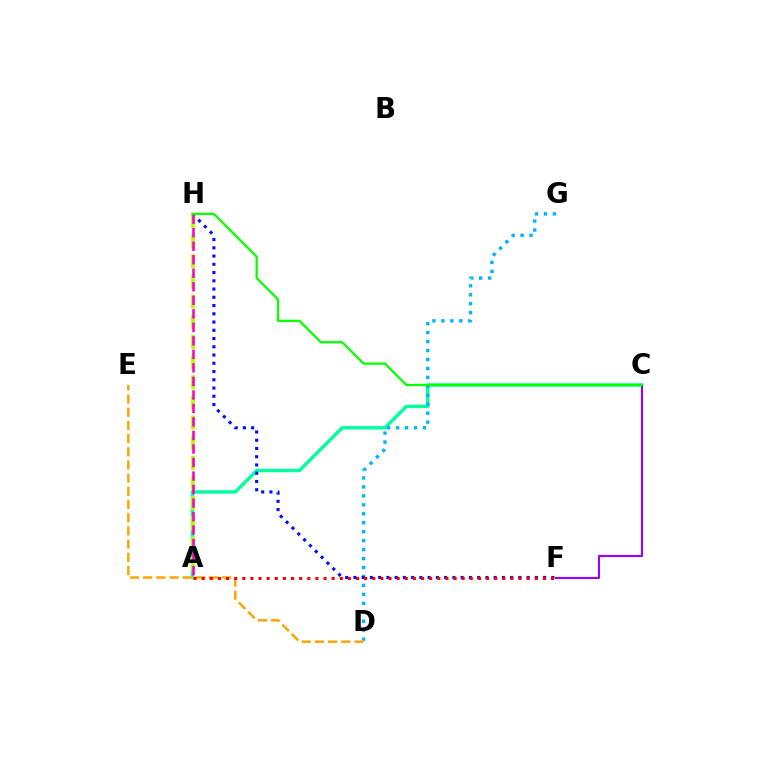{('A', 'C'): [{'color': '#00ff9d', 'line_style': 'solid', 'thickness': 2.45}], ('D', 'G'): [{'color': '#00b5ff', 'line_style': 'dotted', 'thickness': 2.43}], ('D', 'E'): [{'color': '#ffa500', 'line_style': 'dashed', 'thickness': 1.79}], ('F', 'H'): [{'color': '#0010ff', 'line_style': 'dotted', 'thickness': 2.24}], ('A', 'H'): [{'color': '#b3ff00', 'line_style': 'dashed', 'thickness': 2.74}, {'color': '#ff00bd', 'line_style': 'dashed', 'thickness': 1.84}], ('C', 'F'): [{'color': '#9b00ff', 'line_style': 'solid', 'thickness': 1.52}], ('A', 'F'): [{'color': '#ff0000', 'line_style': 'dotted', 'thickness': 2.21}], ('C', 'H'): [{'color': '#08ff00', 'line_style': 'solid', 'thickness': 1.63}]}